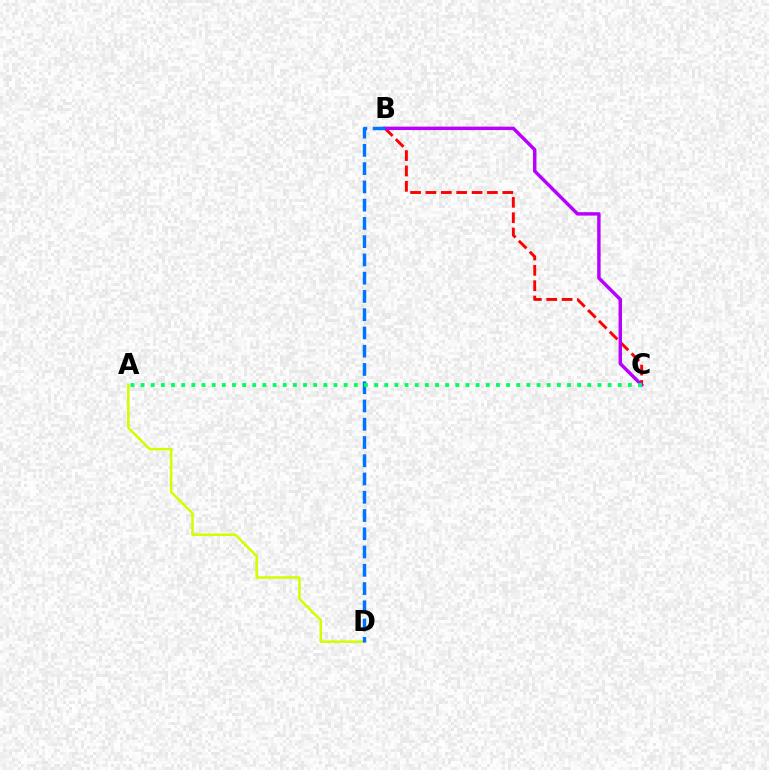{('B', 'C'): [{'color': '#ff0000', 'line_style': 'dashed', 'thickness': 2.09}, {'color': '#b900ff', 'line_style': 'solid', 'thickness': 2.47}], ('A', 'D'): [{'color': '#d1ff00', 'line_style': 'solid', 'thickness': 1.82}], ('B', 'D'): [{'color': '#0074ff', 'line_style': 'dashed', 'thickness': 2.48}], ('A', 'C'): [{'color': '#00ff5c', 'line_style': 'dotted', 'thickness': 2.76}]}